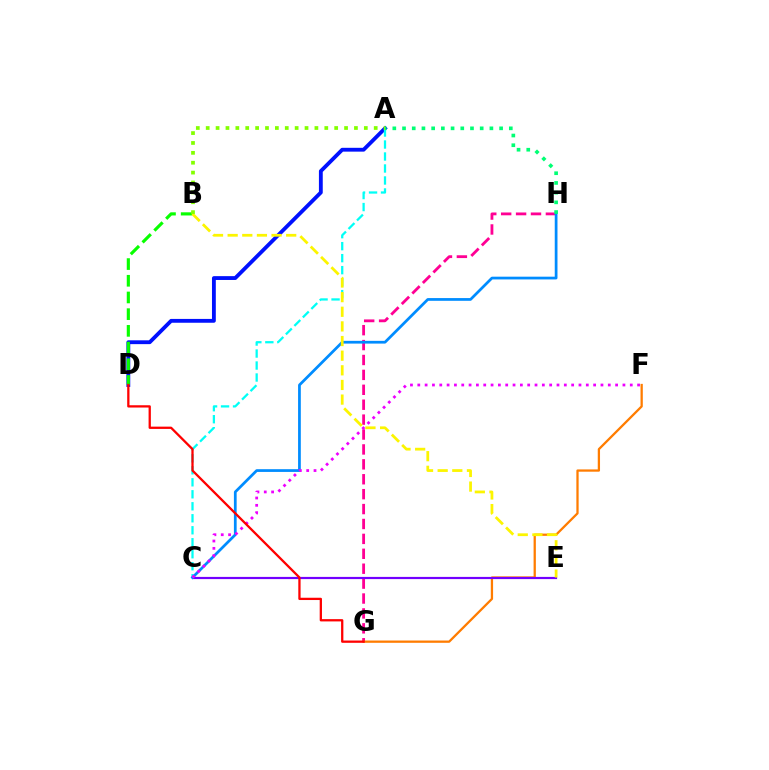{('A', 'D'): [{'color': '#0010ff', 'line_style': 'solid', 'thickness': 2.76}], ('B', 'D'): [{'color': '#08ff00', 'line_style': 'dashed', 'thickness': 2.27}], ('G', 'H'): [{'color': '#ff0094', 'line_style': 'dashed', 'thickness': 2.03}], ('F', 'G'): [{'color': '#ff7c00', 'line_style': 'solid', 'thickness': 1.64}], ('A', 'C'): [{'color': '#00fff6', 'line_style': 'dashed', 'thickness': 1.63}], ('C', 'E'): [{'color': '#7200ff', 'line_style': 'solid', 'thickness': 1.58}], ('C', 'H'): [{'color': '#008cff', 'line_style': 'solid', 'thickness': 1.97}], ('A', 'H'): [{'color': '#00ff74', 'line_style': 'dotted', 'thickness': 2.64}], ('B', 'E'): [{'color': '#fcf500', 'line_style': 'dashed', 'thickness': 1.99}], ('A', 'B'): [{'color': '#84ff00', 'line_style': 'dotted', 'thickness': 2.69}], ('C', 'F'): [{'color': '#ee00ff', 'line_style': 'dotted', 'thickness': 1.99}], ('D', 'G'): [{'color': '#ff0000', 'line_style': 'solid', 'thickness': 1.64}]}